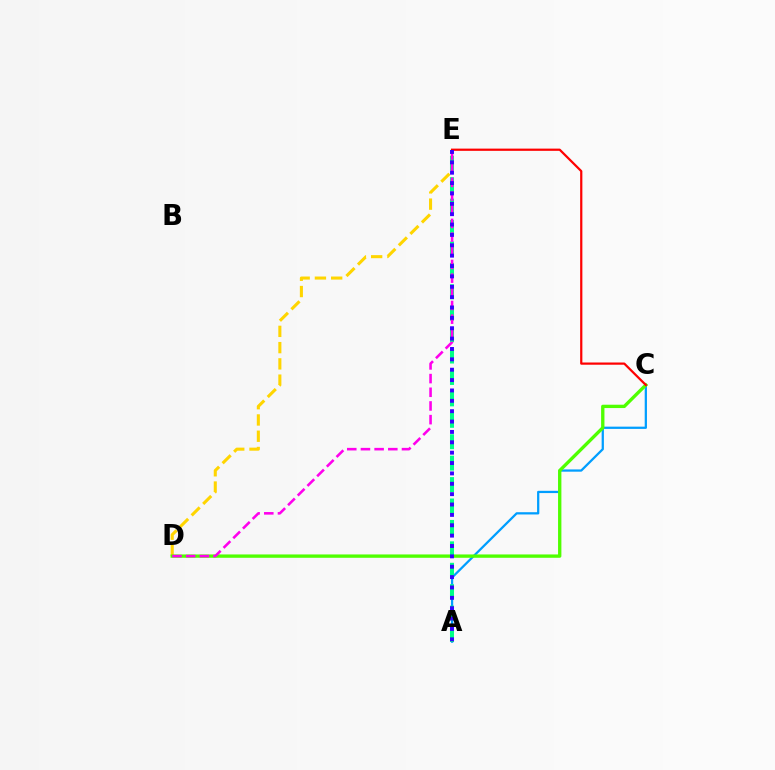{('D', 'E'): [{'color': '#ffd500', 'line_style': 'dashed', 'thickness': 2.21}, {'color': '#ff00ed', 'line_style': 'dashed', 'thickness': 1.86}], ('A', 'C'): [{'color': '#009eff', 'line_style': 'solid', 'thickness': 1.63}], ('C', 'D'): [{'color': '#4fff00', 'line_style': 'solid', 'thickness': 2.4}], ('C', 'E'): [{'color': '#ff0000', 'line_style': 'solid', 'thickness': 1.6}], ('A', 'E'): [{'color': '#00ff86', 'line_style': 'dashed', 'thickness': 2.91}, {'color': '#3700ff', 'line_style': 'dotted', 'thickness': 2.82}]}